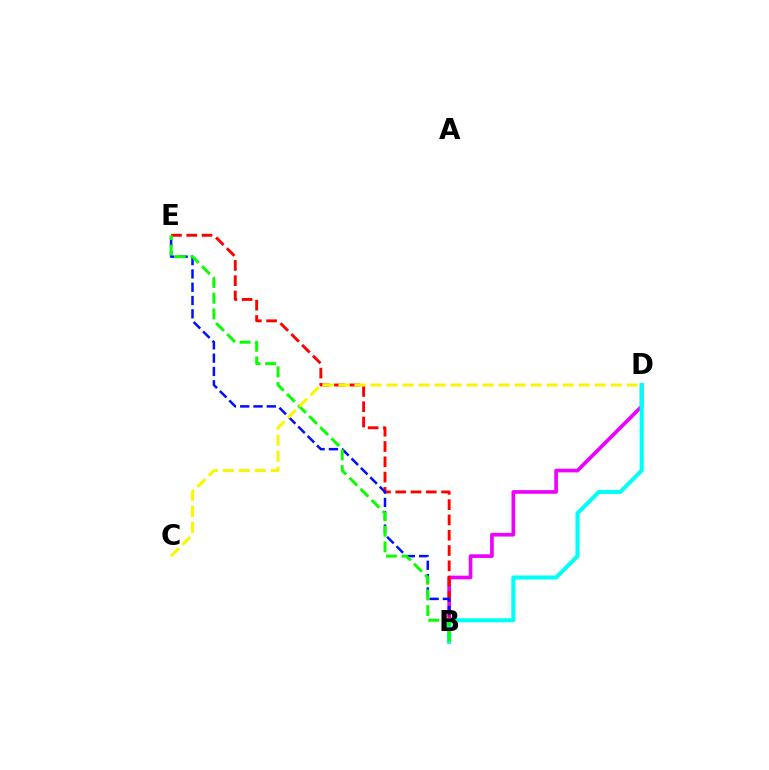{('B', 'D'): [{'color': '#ee00ff', 'line_style': 'solid', 'thickness': 2.64}, {'color': '#00fff6', 'line_style': 'solid', 'thickness': 2.92}], ('B', 'E'): [{'color': '#ff0000', 'line_style': 'dashed', 'thickness': 2.08}, {'color': '#0010ff', 'line_style': 'dashed', 'thickness': 1.81}, {'color': '#08ff00', 'line_style': 'dashed', 'thickness': 2.13}], ('C', 'D'): [{'color': '#fcf500', 'line_style': 'dashed', 'thickness': 2.18}]}